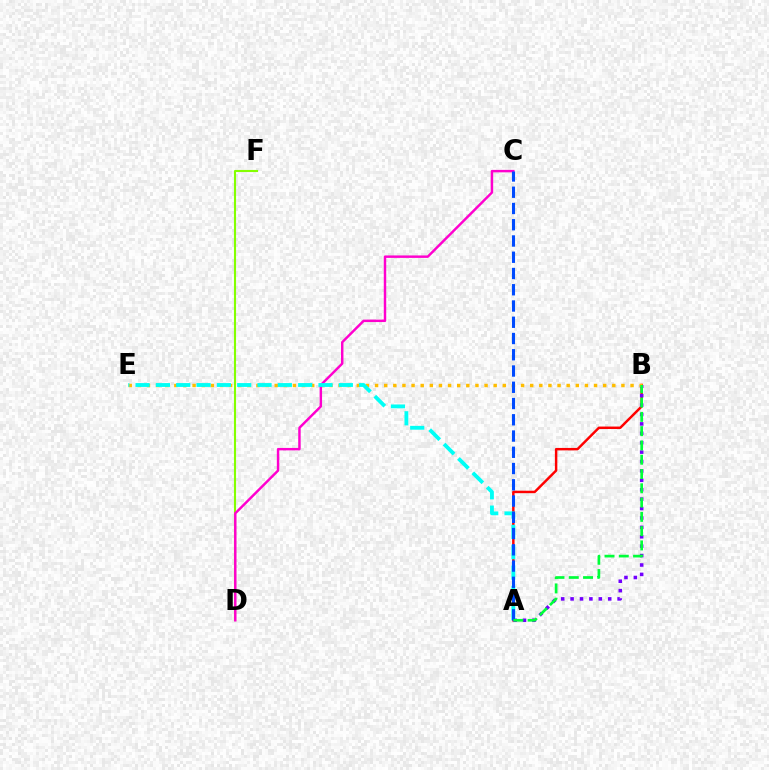{('A', 'B'): [{'color': '#ff0000', 'line_style': 'solid', 'thickness': 1.77}, {'color': '#7200ff', 'line_style': 'dotted', 'thickness': 2.56}, {'color': '#00ff39', 'line_style': 'dashed', 'thickness': 1.94}], ('B', 'E'): [{'color': '#ffbd00', 'line_style': 'dotted', 'thickness': 2.48}], ('D', 'F'): [{'color': '#84ff00', 'line_style': 'solid', 'thickness': 1.52}], ('C', 'D'): [{'color': '#ff00cf', 'line_style': 'solid', 'thickness': 1.76}], ('A', 'E'): [{'color': '#00fff6', 'line_style': 'dashed', 'thickness': 2.76}], ('A', 'C'): [{'color': '#004bff', 'line_style': 'dashed', 'thickness': 2.21}]}